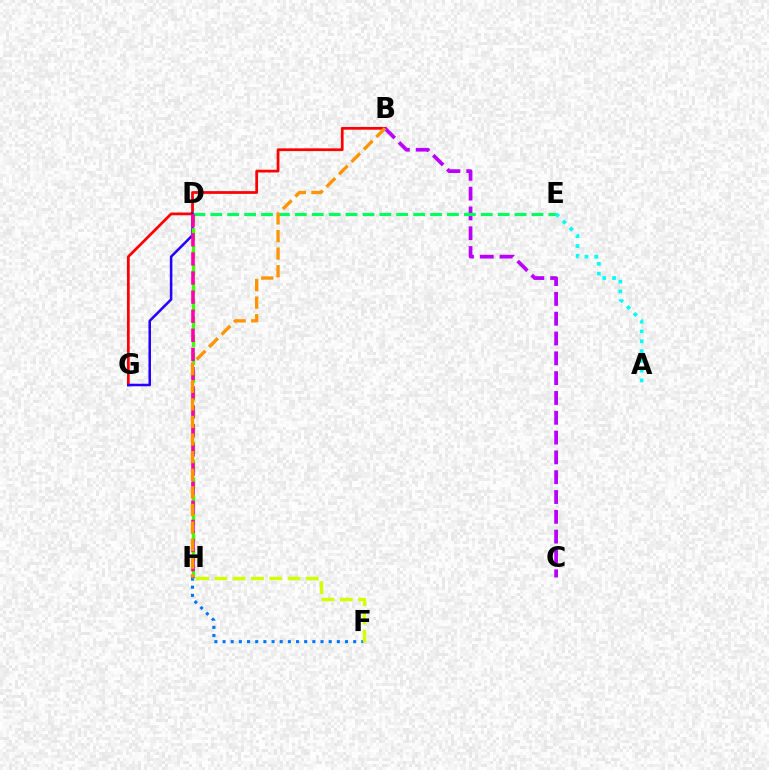{('B', 'G'): [{'color': '#ff0000', 'line_style': 'solid', 'thickness': 1.98}], ('D', 'G'): [{'color': '#2500ff', 'line_style': 'solid', 'thickness': 1.83}], ('F', 'H'): [{'color': '#0074ff', 'line_style': 'dotted', 'thickness': 2.22}, {'color': '#d1ff00', 'line_style': 'dashed', 'thickness': 2.49}], ('D', 'H'): [{'color': '#3dff00', 'line_style': 'dashed', 'thickness': 2.42}, {'color': '#ff00ac', 'line_style': 'dashed', 'thickness': 2.6}], ('B', 'C'): [{'color': '#b900ff', 'line_style': 'dashed', 'thickness': 2.69}], ('D', 'E'): [{'color': '#00ff5c', 'line_style': 'dashed', 'thickness': 2.3}], ('A', 'E'): [{'color': '#00fff6', 'line_style': 'dotted', 'thickness': 2.66}], ('B', 'H'): [{'color': '#ff9400', 'line_style': 'dashed', 'thickness': 2.39}]}